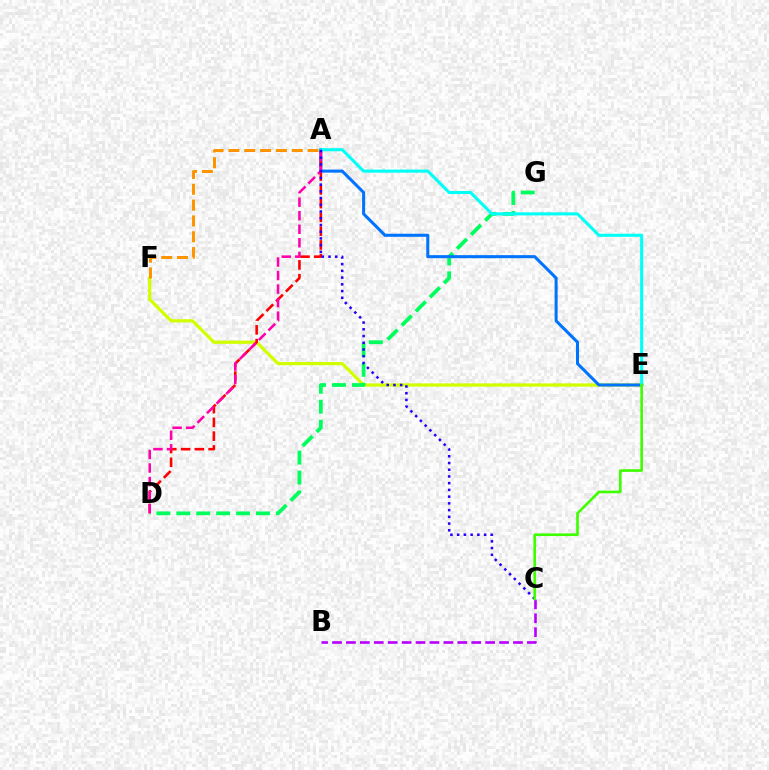{('E', 'F'): [{'color': '#d1ff00', 'line_style': 'solid', 'thickness': 2.34}], ('D', 'G'): [{'color': '#00ff5c', 'line_style': 'dashed', 'thickness': 2.71}], ('A', 'E'): [{'color': '#0074ff', 'line_style': 'solid', 'thickness': 2.2}, {'color': '#00fff6', 'line_style': 'solid', 'thickness': 2.21}], ('A', 'F'): [{'color': '#ff9400', 'line_style': 'dashed', 'thickness': 2.15}], ('A', 'D'): [{'color': '#ff0000', 'line_style': 'dashed', 'thickness': 1.87}, {'color': '#ff00ac', 'line_style': 'dashed', 'thickness': 1.84}], ('B', 'C'): [{'color': '#b900ff', 'line_style': 'dashed', 'thickness': 1.89}], ('A', 'C'): [{'color': '#2500ff', 'line_style': 'dotted', 'thickness': 1.83}], ('C', 'E'): [{'color': '#3dff00', 'line_style': 'solid', 'thickness': 1.89}]}